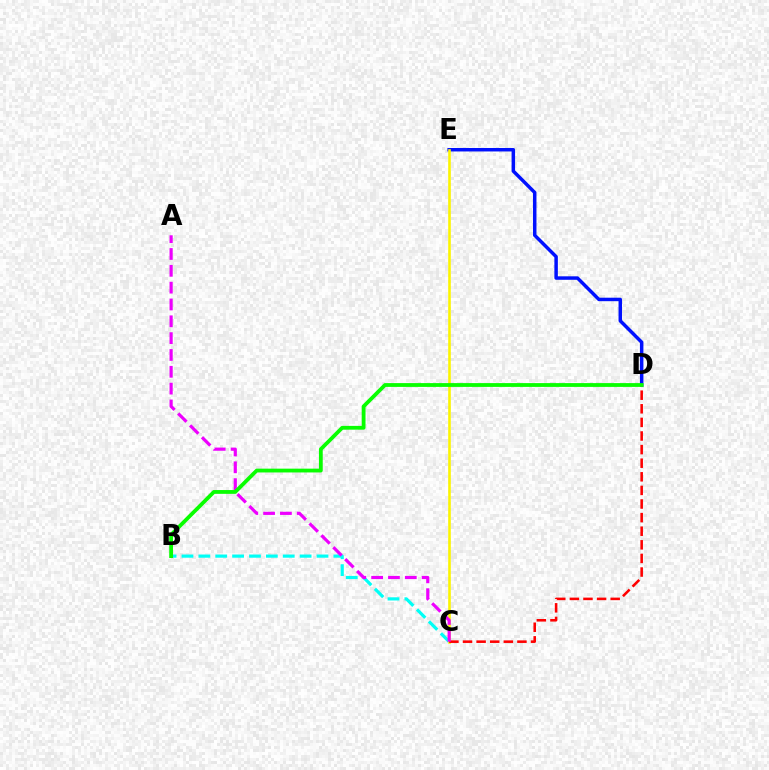{('B', 'C'): [{'color': '#00fff6', 'line_style': 'dashed', 'thickness': 2.29}], ('D', 'E'): [{'color': '#0010ff', 'line_style': 'solid', 'thickness': 2.5}], ('C', 'E'): [{'color': '#fcf500', 'line_style': 'solid', 'thickness': 1.88}], ('C', 'D'): [{'color': '#ff0000', 'line_style': 'dashed', 'thickness': 1.85}], ('A', 'C'): [{'color': '#ee00ff', 'line_style': 'dashed', 'thickness': 2.29}], ('B', 'D'): [{'color': '#08ff00', 'line_style': 'solid', 'thickness': 2.73}]}